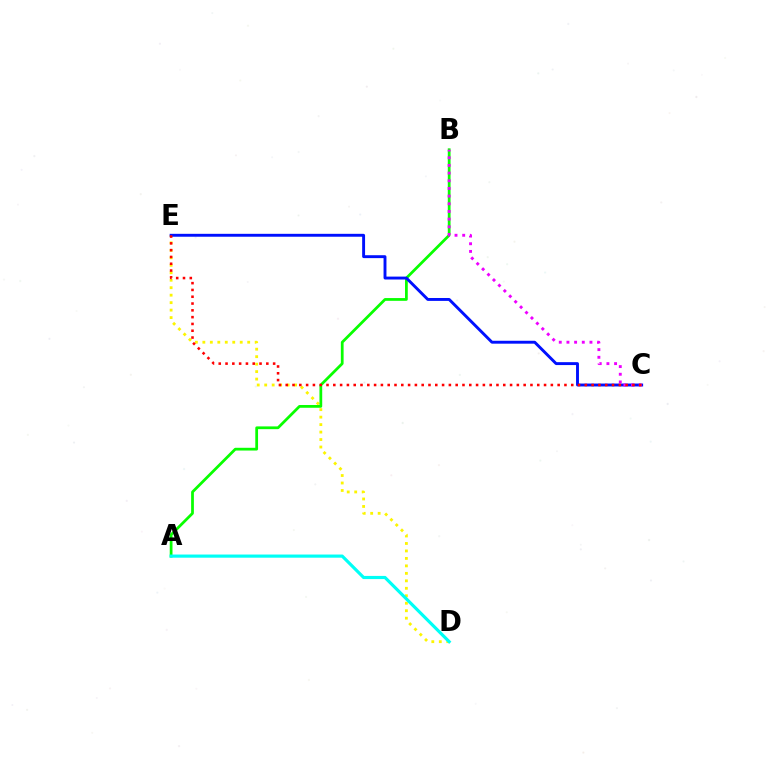{('D', 'E'): [{'color': '#fcf500', 'line_style': 'dotted', 'thickness': 2.03}], ('A', 'B'): [{'color': '#08ff00', 'line_style': 'solid', 'thickness': 1.98}], ('C', 'E'): [{'color': '#0010ff', 'line_style': 'solid', 'thickness': 2.09}, {'color': '#ff0000', 'line_style': 'dotted', 'thickness': 1.85}], ('B', 'C'): [{'color': '#ee00ff', 'line_style': 'dotted', 'thickness': 2.08}], ('A', 'D'): [{'color': '#00fff6', 'line_style': 'solid', 'thickness': 2.28}]}